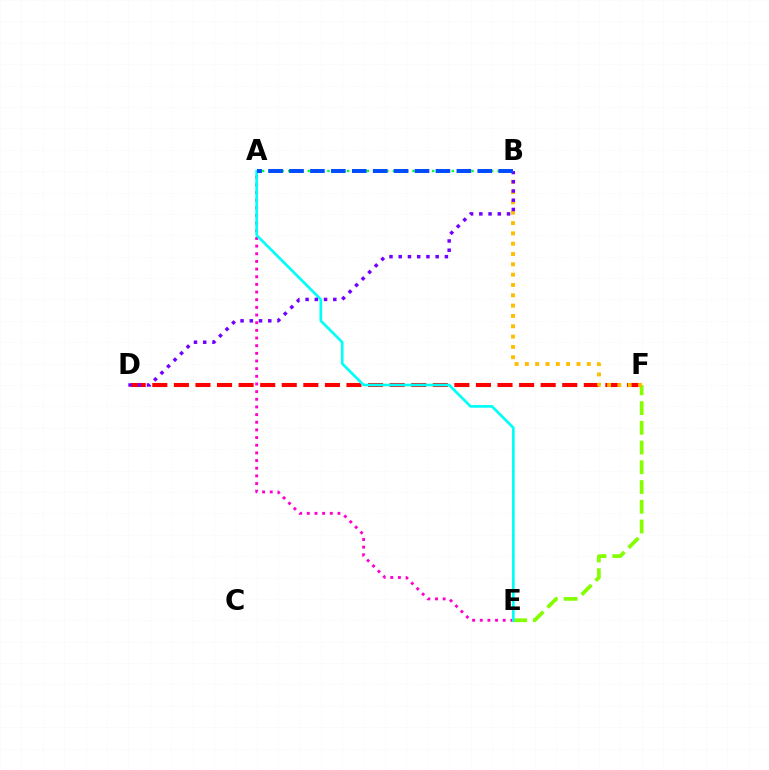{('E', 'F'): [{'color': '#84ff00', 'line_style': 'dashed', 'thickness': 2.68}], ('D', 'F'): [{'color': '#ff0000', 'line_style': 'dashed', 'thickness': 2.93}], ('B', 'F'): [{'color': '#ffbd00', 'line_style': 'dotted', 'thickness': 2.8}], ('A', 'E'): [{'color': '#ff00cf', 'line_style': 'dotted', 'thickness': 2.08}, {'color': '#00fff6', 'line_style': 'solid', 'thickness': 1.93}], ('B', 'D'): [{'color': '#7200ff', 'line_style': 'dotted', 'thickness': 2.51}], ('A', 'B'): [{'color': '#00ff39', 'line_style': 'dotted', 'thickness': 1.78}, {'color': '#004bff', 'line_style': 'dashed', 'thickness': 2.84}]}